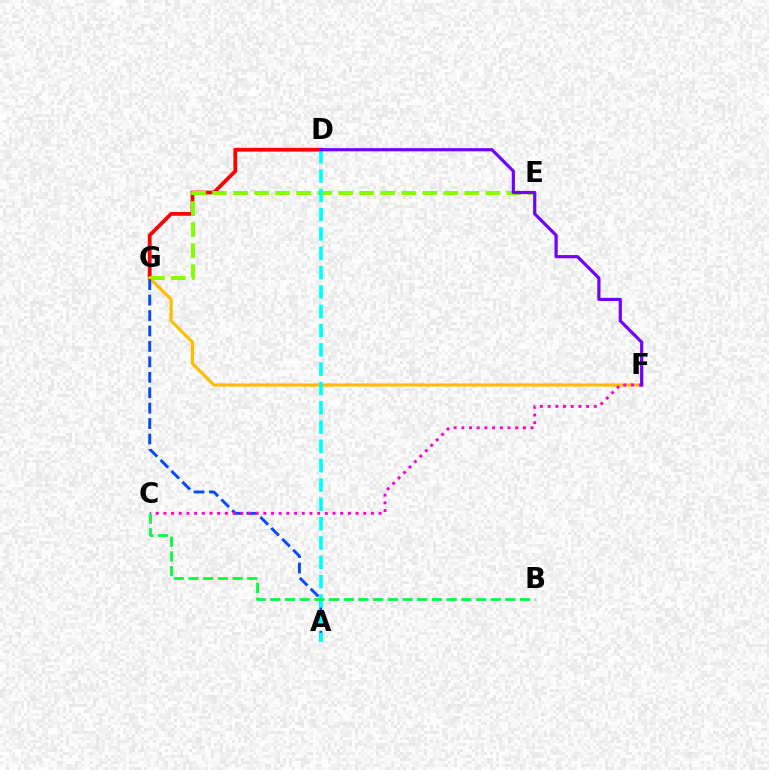{('D', 'G'): [{'color': '#ff0000', 'line_style': 'solid', 'thickness': 2.71}], ('E', 'G'): [{'color': '#84ff00', 'line_style': 'dashed', 'thickness': 2.86}], ('F', 'G'): [{'color': '#ffbd00', 'line_style': 'solid', 'thickness': 2.29}], ('A', 'G'): [{'color': '#004bff', 'line_style': 'dashed', 'thickness': 2.1}], ('C', 'F'): [{'color': '#ff00cf', 'line_style': 'dotted', 'thickness': 2.09}], ('A', 'D'): [{'color': '#00fff6', 'line_style': 'dashed', 'thickness': 2.62}], ('B', 'C'): [{'color': '#00ff39', 'line_style': 'dashed', 'thickness': 2.0}], ('D', 'F'): [{'color': '#7200ff', 'line_style': 'solid', 'thickness': 2.29}]}